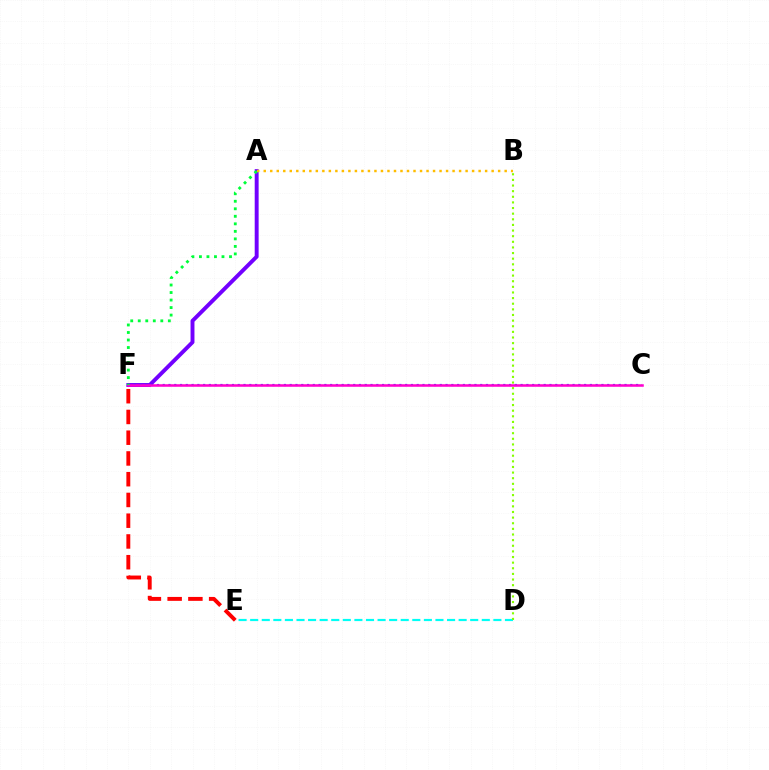{('A', 'F'): [{'color': '#7200ff', 'line_style': 'solid', 'thickness': 2.83}, {'color': '#00ff39', 'line_style': 'dotted', 'thickness': 2.04}], ('C', 'F'): [{'color': '#004bff', 'line_style': 'dotted', 'thickness': 1.57}, {'color': '#ff00cf', 'line_style': 'solid', 'thickness': 1.82}], ('A', 'B'): [{'color': '#ffbd00', 'line_style': 'dotted', 'thickness': 1.77}], ('D', 'E'): [{'color': '#00fff6', 'line_style': 'dashed', 'thickness': 1.57}], ('B', 'D'): [{'color': '#84ff00', 'line_style': 'dotted', 'thickness': 1.53}], ('E', 'F'): [{'color': '#ff0000', 'line_style': 'dashed', 'thickness': 2.82}]}